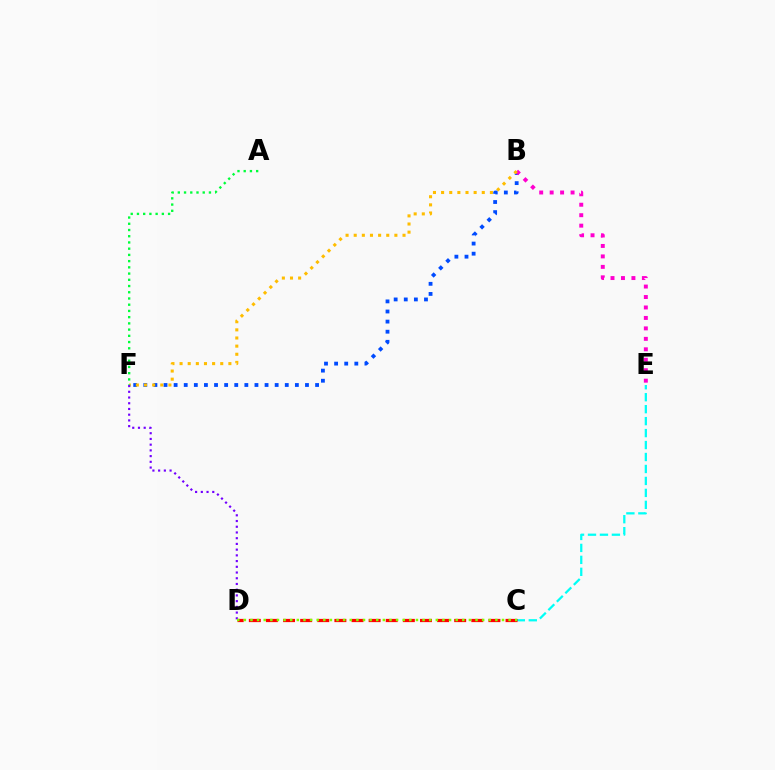{('B', 'F'): [{'color': '#004bff', 'line_style': 'dotted', 'thickness': 2.75}, {'color': '#ffbd00', 'line_style': 'dotted', 'thickness': 2.21}], ('C', 'E'): [{'color': '#00fff6', 'line_style': 'dashed', 'thickness': 1.62}], ('B', 'E'): [{'color': '#ff00cf', 'line_style': 'dotted', 'thickness': 2.84}], ('D', 'F'): [{'color': '#7200ff', 'line_style': 'dotted', 'thickness': 1.55}], ('A', 'F'): [{'color': '#00ff39', 'line_style': 'dotted', 'thickness': 1.69}], ('C', 'D'): [{'color': '#ff0000', 'line_style': 'dashed', 'thickness': 2.32}, {'color': '#84ff00', 'line_style': 'dotted', 'thickness': 1.8}]}